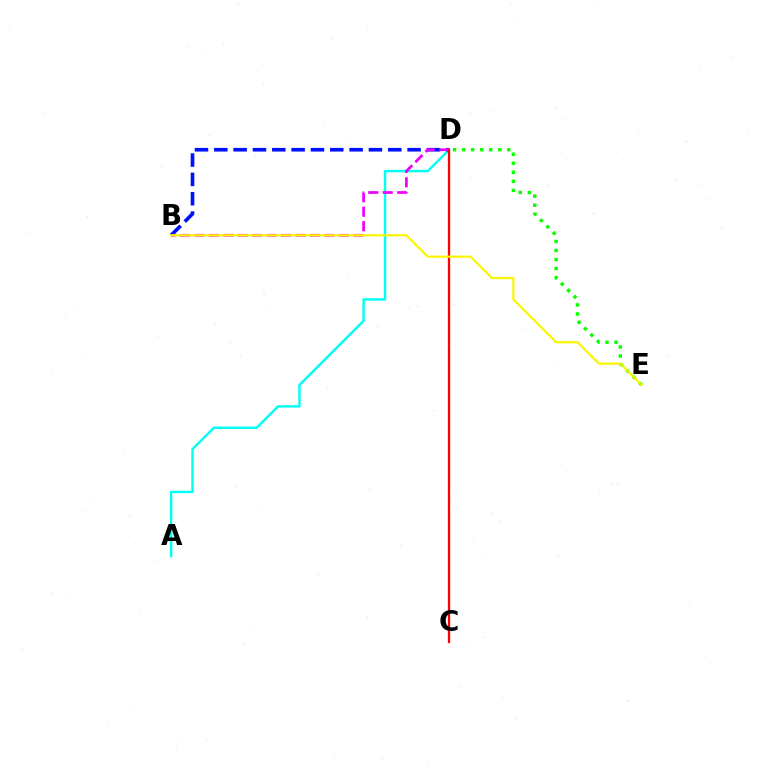{('A', 'D'): [{'color': '#00fff6', 'line_style': 'solid', 'thickness': 1.74}], ('B', 'D'): [{'color': '#0010ff', 'line_style': 'dashed', 'thickness': 2.63}, {'color': '#ee00ff', 'line_style': 'dashed', 'thickness': 1.96}], ('D', 'E'): [{'color': '#08ff00', 'line_style': 'dotted', 'thickness': 2.46}], ('C', 'D'): [{'color': '#ff0000', 'line_style': 'solid', 'thickness': 1.64}], ('B', 'E'): [{'color': '#fcf500', 'line_style': 'solid', 'thickness': 1.57}]}